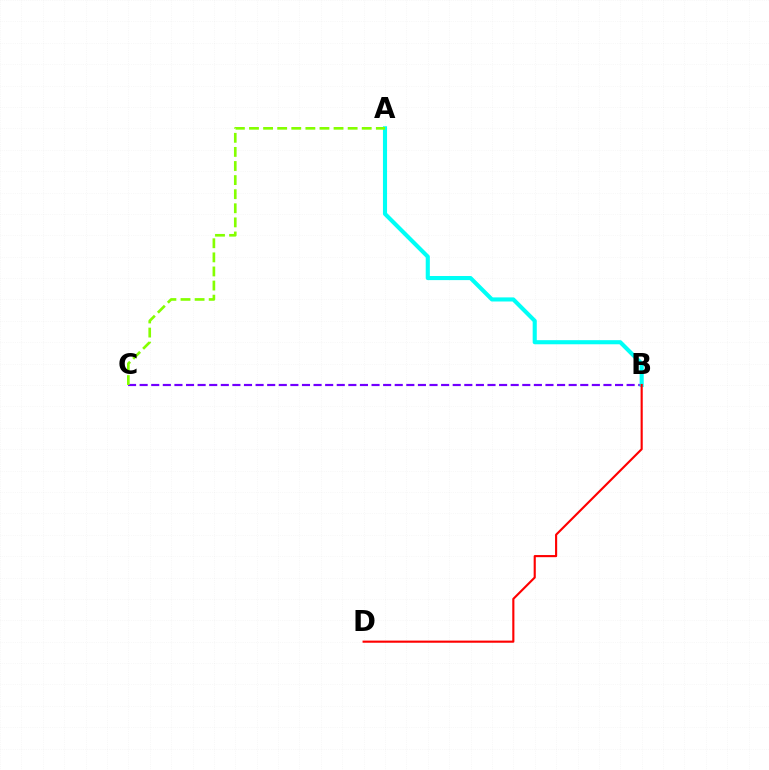{('B', 'C'): [{'color': '#7200ff', 'line_style': 'dashed', 'thickness': 1.58}], ('A', 'B'): [{'color': '#00fff6', 'line_style': 'solid', 'thickness': 2.95}], ('A', 'C'): [{'color': '#84ff00', 'line_style': 'dashed', 'thickness': 1.91}], ('B', 'D'): [{'color': '#ff0000', 'line_style': 'solid', 'thickness': 1.54}]}